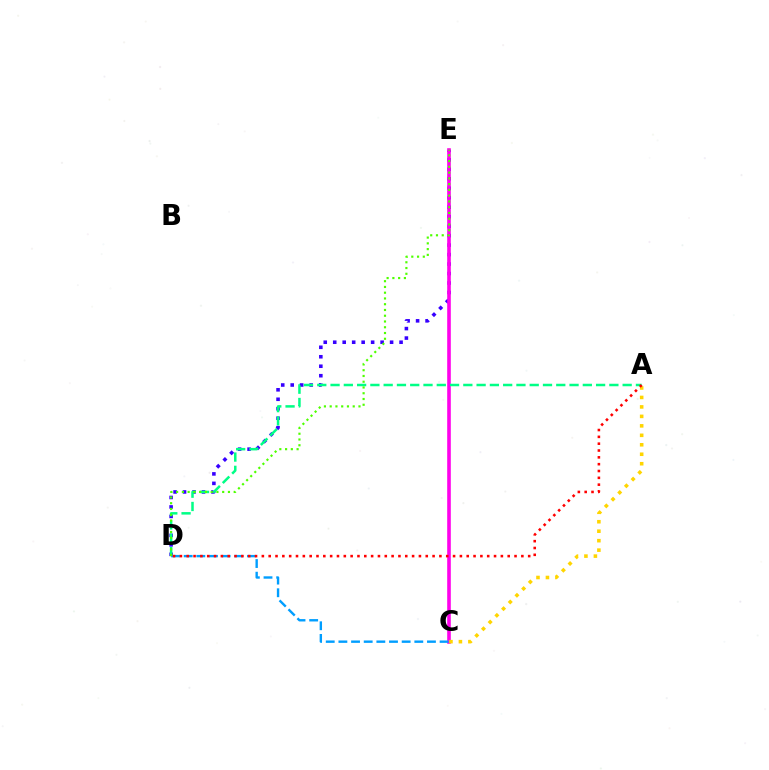{('D', 'E'): [{'color': '#3700ff', 'line_style': 'dotted', 'thickness': 2.57}, {'color': '#4fff00', 'line_style': 'dotted', 'thickness': 1.56}], ('C', 'E'): [{'color': '#ff00ed', 'line_style': 'solid', 'thickness': 2.59}], ('A', 'D'): [{'color': '#00ff86', 'line_style': 'dashed', 'thickness': 1.8}, {'color': '#ff0000', 'line_style': 'dotted', 'thickness': 1.86}], ('C', 'D'): [{'color': '#009eff', 'line_style': 'dashed', 'thickness': 1.72}], ('A', 'C'): [{'color': '#ffd500', 'line_style': 'dotted', 'thickness': 2.57}]}